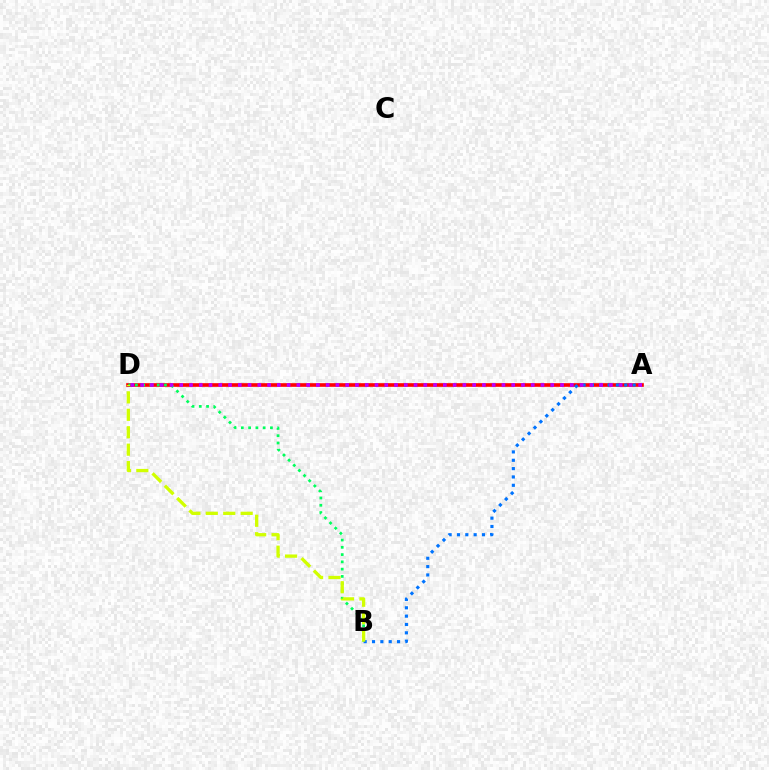{('A', 'D'): [{'color': '#ff0000', 'line_style': 'solid', 'thickness': 2.62}, {'color': '#b900ff', 'line_style': 'dotted', 'thickness': 2.65}], ('B', 'D'): [{'color': '#00ff5c', 'line_style': 'dotted', 'thickness': 1.98}, {'color': '#d1ff00', 'line_style': 'dashed', 'thickness': 2.37}], ('A', 'B'): [{'color': '#0074ff', 'line_style': 'dotted', 'thickness': 2.27}]}